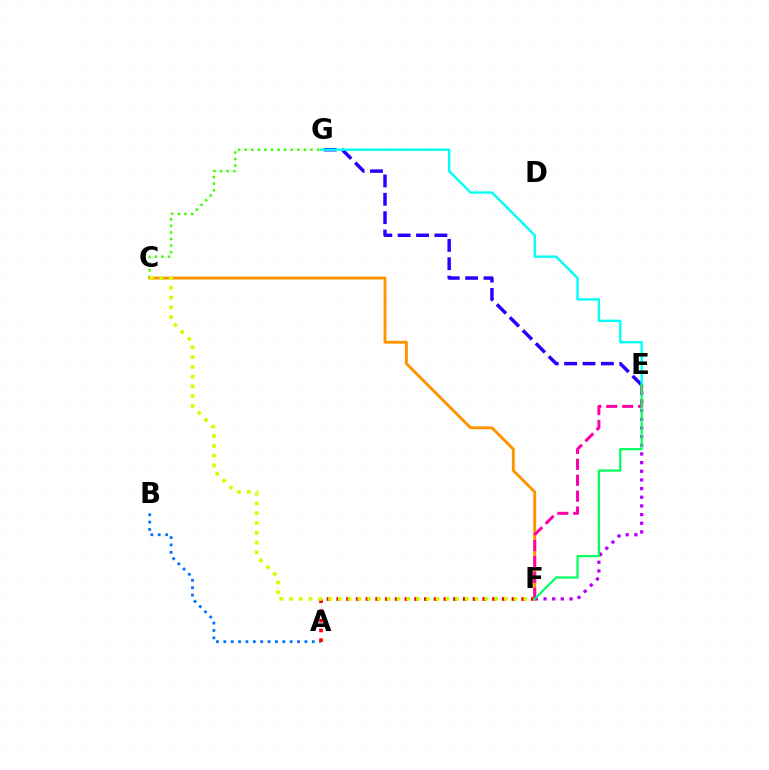{('C', 'G'): [{'color': '#3dff00', 'line_style': 'dotted', 'thickness': 1.79}], ('A', 'B'): [{'color': '#0074ff', 'line_style': 'dotted', 'thickness': 2.0}], ('C', 'F'): [{'color': '#ff9400', 'line_style': 'solid', 'thickness': 2.08}, {'color': '#d1ff00', 'line_style': 'dotted', 'thickness': 2.65}], ('E', 'G'): [{'color': '#2500ff', 'line_style': 'dashed', 'thickness': 2.5}, {'color': '#00fff6', 'line_style': 'solid', 'thickness': 1.7}], ('E', 'F'): [{'color': '#b900ff', 'line_style': 'dotted', 'thickness': 2.35}, {'color': '#ff00ac', 'line_style': 'dashed', 'thickness': 2.16}, {'color': '#00ff5c', 'line_style': 'solid', 'thickness': 1.56}], ('A', 'F'): [{'color': '#ff0000', 'line_style': 'dotted', 'thickness': 2.64}]}